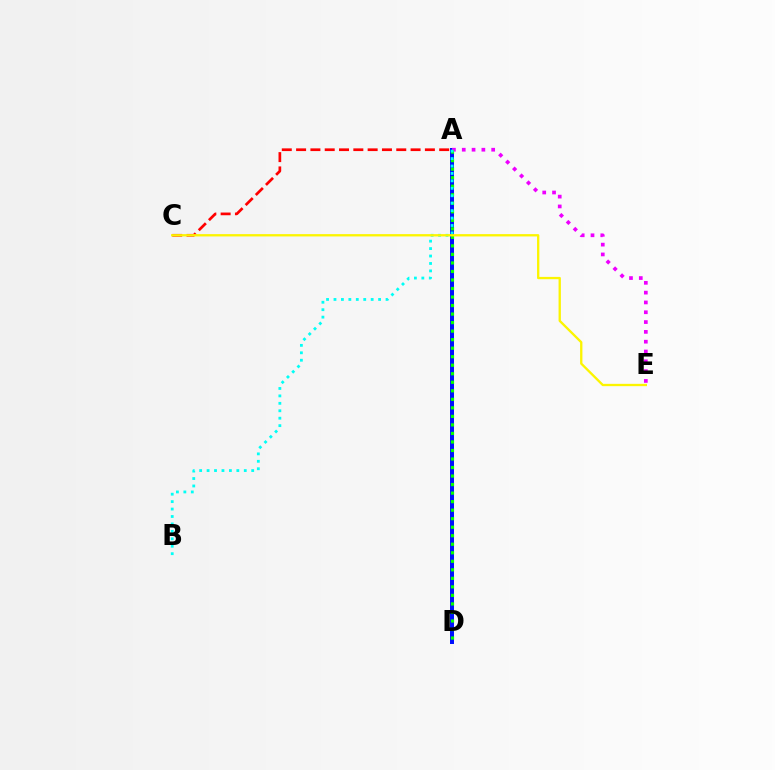{('A', 'D'): [{'color': '#0010ff', 'line_style': 'solid', 'thickness': 2.87}, {'color': '#08ff00', 'line_style': 'dotted', 'thickness': 2.32}], ('A', 'E'): [{'color': '#ee00ff', 'line_style': 'dotted', 'thickness': 2.67}], ('A', 'C'): [{'color': '#ff0000', 'line_style': 'dashed', 'thickness': 1.94}], ('A', 'B'): [{'color': '#00fff6', 'line_style': 'dotted', 'thickness': 2.02}], ('C', 'E'): [{'color': '#fcf500', 'line_style': 'solid', 'thickness': 1.67}]}